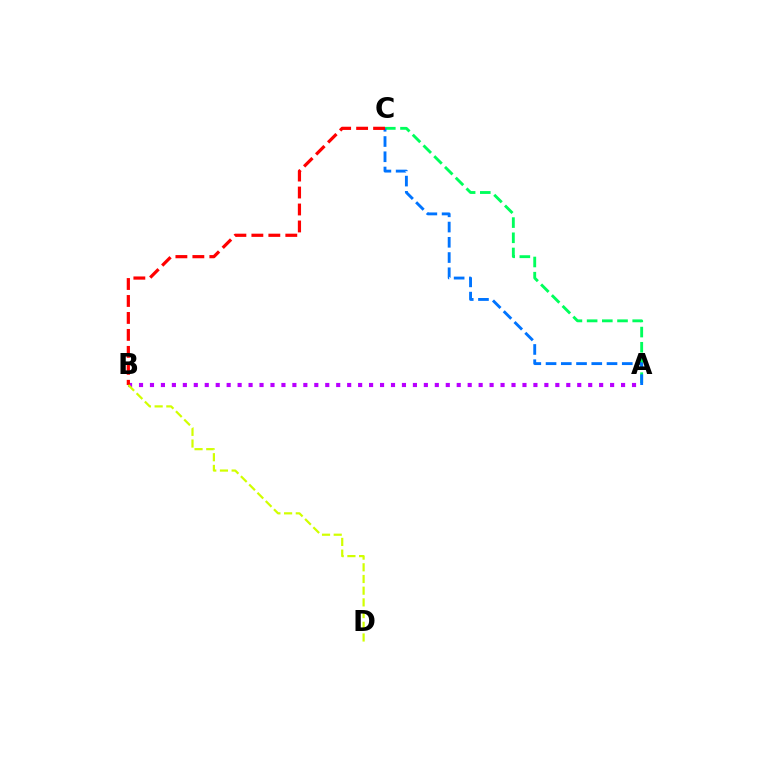{('A', 'B'): [{'color': '#b900ff', 'line_style': 'dotted', 'thickness': 2.98}], ('A', 'C'): [{'color': '#00ff5c', 'line_style': 'dashed', 'thickness': 2.06}, {'color': '#0074ff', 'line_style': 'dashed', 'thickness': 2.07}], ('B', 'C'): [{'color': '#ff0000', 'line_style': 'dashed', 'thickness': 2.3}], ('B', 'D'): [{'color': '#d1ff00', 'line_style': 'dashed', 'thickness': 1.59}]}